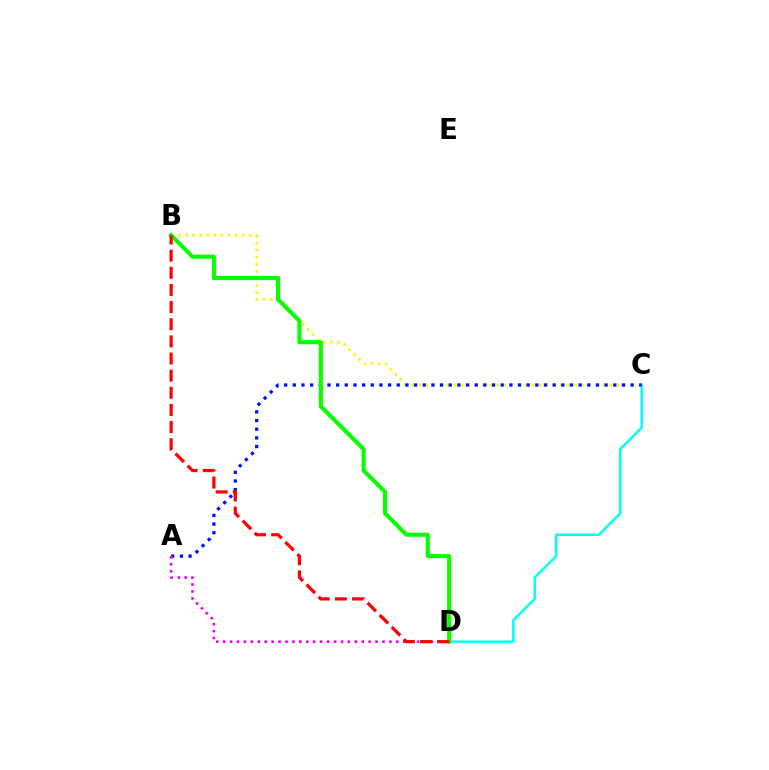{('B', 'C'): [{'color': '#fcf500', 'line_style': 'dotted', 'thickness': 1.92}], ('C', 'D'): [{'color': '#00fff6', 'line_style': 'solid', 'thickness': 1.79}], ('A', 'C'): [{'color': '#0010ff', 'line_style': 'dotted', 'thickness': 2.35}], ('B', 'D'): [{'color': '#08ff00', 'line_style': 'solid', 'thickness': 2.96}, {'color': '#ff0000', 'line_style': 'dashed', 'thickness': 2.33}], ('A', 'D'): [{'color': '#ee00ff', 'line_style': 'dotted', 'thickness': 1.88}]}